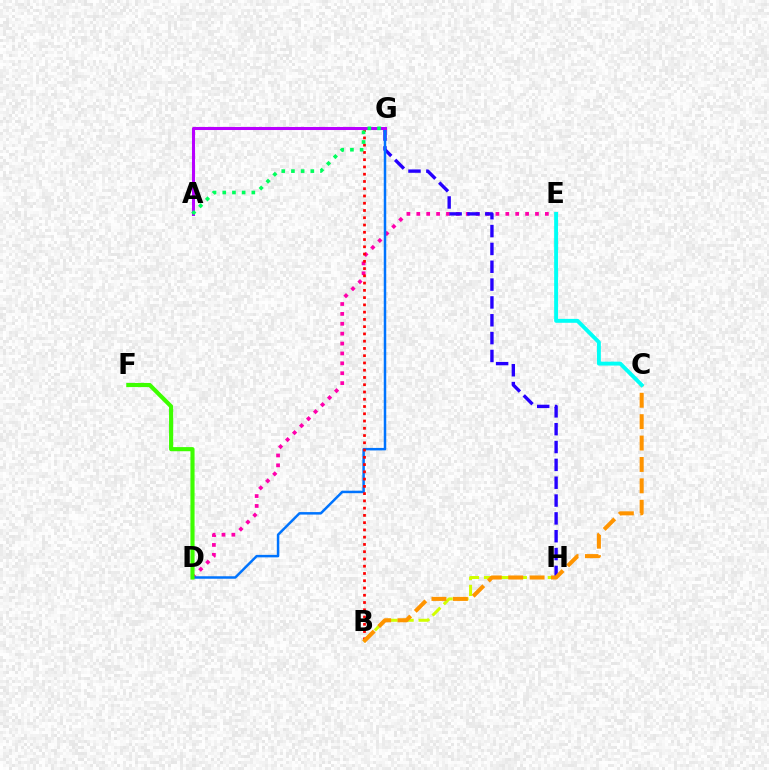{('D', 'E'): [{'color': '#ff00ac', 'line_style': 'dotted', 'thickness': 2.69}], ('B', 'H'): [{'color': '#d1ff00', 'line_style': 'dashed', 'thickness': 2.17}], ('G', 'H'): [{'color': '#2500ff', 'line_style': 'dashed', 'thickness': 2.42}], ('D', 'G'): [{'color': '#0074ff', 'line_style': 'solid', 'thickness': 1.79}], ('B', 'G'): [{'color': '#ff0000', 'line_style': 'dotted', 'thickness': 1.97}], ('D', 'F'): [{'color': '#3dff00', 'line_style': 'solid', 'thickness': 2.97}], ('A', 'G'): [{'color': '#b900ff', 'line_style': 'solid', 'thickness': 2.19}, {'color': '#00ff5c', 'line_style': 'dotted', 'thickness': 2.63}], ('B', 'C'): [{'color': '#ff9400', 'line_style': 'dashed', 'thickness': 2.91}], ('C', 'E'): [{'color': '#00fff6', 'line_style': 'solid', 'thickness': 2.82}]}